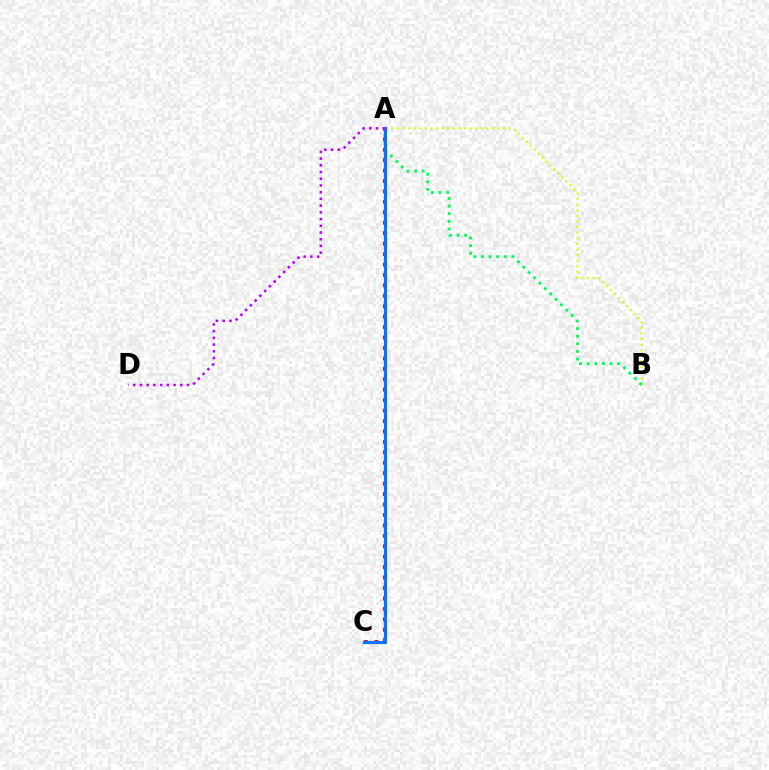{('A', 'B'): [{'color': '#d1ff00', 'line_style': 'dotted', 'thickness': 1.52}, {'color': '#00ff5c', 'line_style': 'dotted', 'thickness': 2.07}], ('A', 'C'): [{'color': '#ff0000', 'line_style': 'dotted', 'thickness': 2.84}, {'color': '#0074ff', 'line_style': 'solid', 'thickness': 2.31}], ('A', 'D'): [{'color': '#b900ff', 'line_style': 'dotted', 'thickness': 1.83}]}